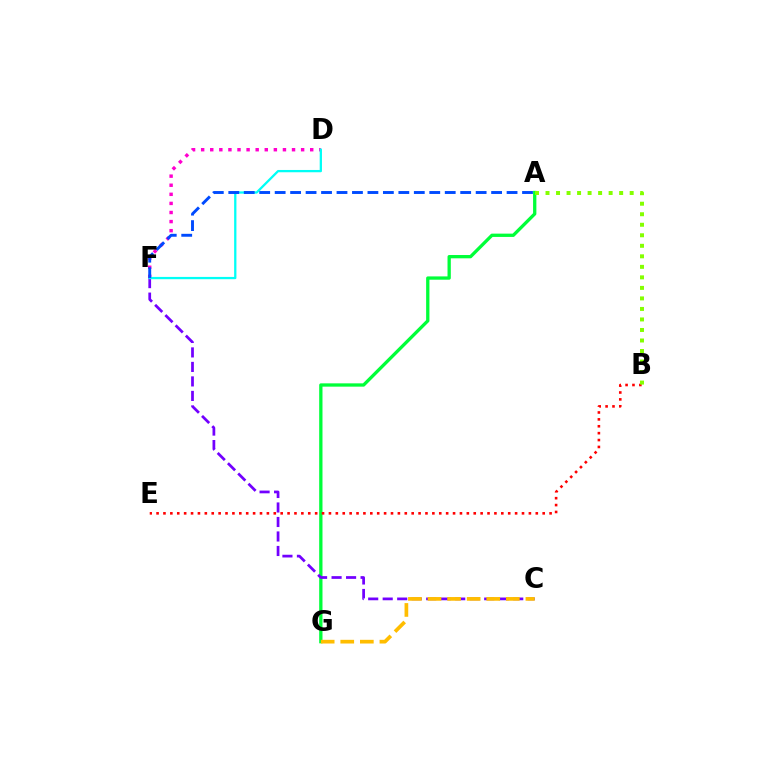{('A', 'G'): [{'color': '#00ff39', 'line_style': 'solid', 'thickness': 2.37}], ('C', 'F'): [{'color': '#7200ff', 'line_style': 'dashed', 'thickness': 1.97}], ('D', 'F'): [{'color': '#ff00cf', 'line_style': 'dotted', 'thickness': 2.47}, {'color': '#00fff6', 'line_style': 'solid', 'thickness': 1.65}], ('B', 'E'): [{'color': '#ff0000', 'line_style': 'dotted', 'thickness': 1.87}], ('C', 'G'): [{'color': '#ffbd00', 'line_style': 'dashed', 'thickness': 2.66}], ('A', 'F'): [{'color': '#004bff', 'line_style': 'dashed', 'thickness': 2.1}], ('A', 'B'): [{'color': '#84ff00', 'line_style': 'dotted', 'thickness': 2.86}]}